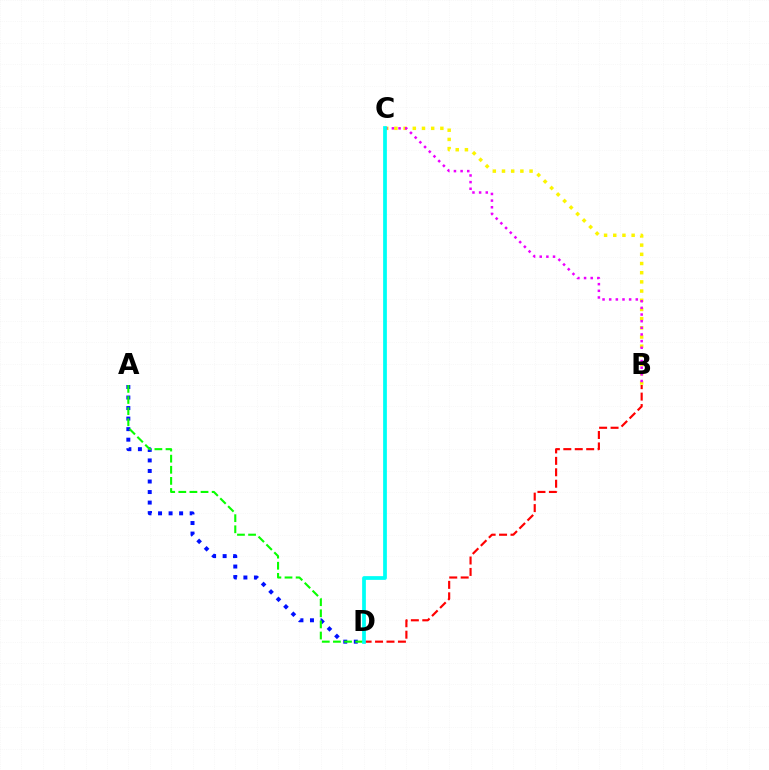{('B', 'C'): [{'color': '#fcf500', 'line_style': 'dotted', 'thickness': 2.5}, {'color': '#ee00ff', 'line_style': 'dotted', 'thickness': 1.81}], ('A', 'D'): [{'color': '#0010ff', 'line_style': 'dotted', 'thickness': 2.86}, {'color': '#08ff00', 'line_style': 'dashed', 'thickness': 1.51}], ('B', 'D'): [{'color': '#ff0000', 'line_style': 'dashed', 'thickness': 1.55}], ('C', 'D'): [{'color': '#00fff6', 'line_style': 'solid', 'thickness': 2.7}]}